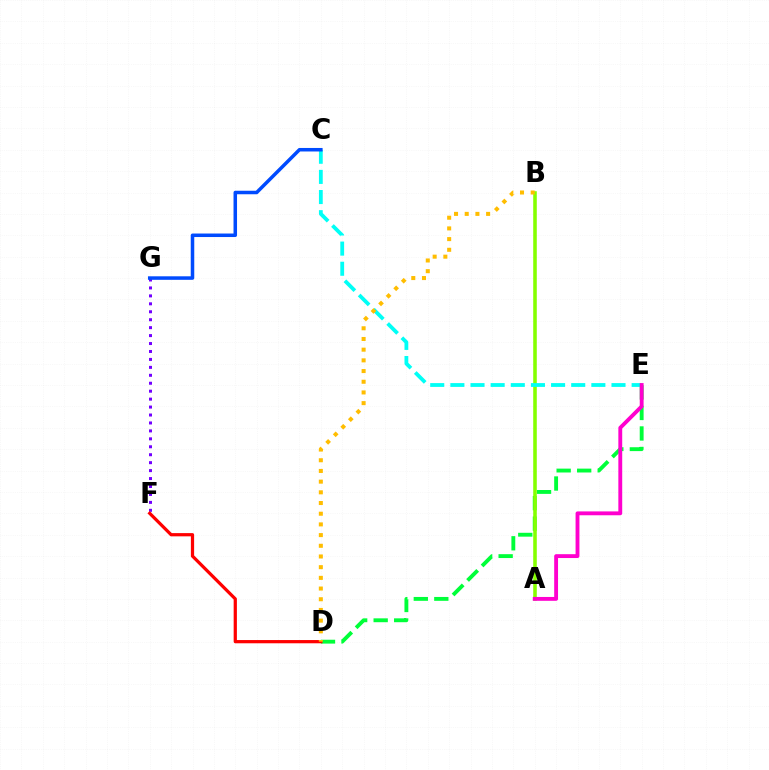{('D', 'E'): [{'color': '#00ff39', 'line_style': 'dashed', 'thickness': 2.79}], ('A', 'B'): [{'color': '#84ff00', 'line_style': 'solid', 'thickness': 2.57}], ('F', 'G'): [{'color': '#7200ff', 'line_style': 'dotted', 'thickness': 2.16}], ('C', 'E'): [{'color': '#00fff6', 'line_style': 'dashed', 'thickness': 2.74}], ('C', 'G'): [{'color': '#004bff', 'line_style': 'solid', 'thickness': 2.53}], ('A', 'E'): [{'color': '#ff00cf', 'line_style': 'solid', 'thickness': 2.78}], ('D', 'F'): [{'color': '#ff0000', 'line_style': 'solid', 'thickness': 2.33}], ('B', 'D'): [{'color': '#ffbd00', 'line_style': 'dotted', 'thickness': 2.9}]}